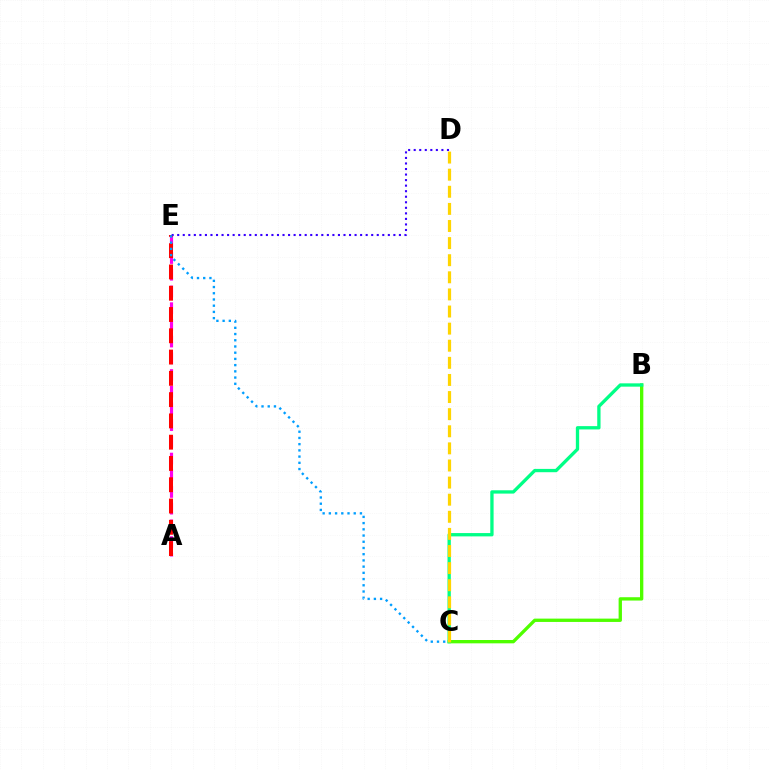{('A', 'E'): [{'color': '#ff00ed', 'line_style': 'dashed', 'thickness': 2.27}, {'color': '#ff0000', 'line_style': 'dashed', 'thickness': 2.89}], ('B', 'C'): [{'color': '#4fff00', 'line_style': 'solid', 'thickness': 2.4}, {'color': '#00ff86', 'line_style': 'solid', 'thickness': 2.38}], ('D', 'E'): [{'color': '#3700ff', 'line_style': 'dotted', 'thickness': 1.51}], ('C', 'E'): [{'color': '#009eff', 'line_style': 'dotted', 'thickness': 1.69}], ('C', 'D'): [{'color': '#ffd500', 'line_style': 'dashed', 'thickness': 2.32}]}